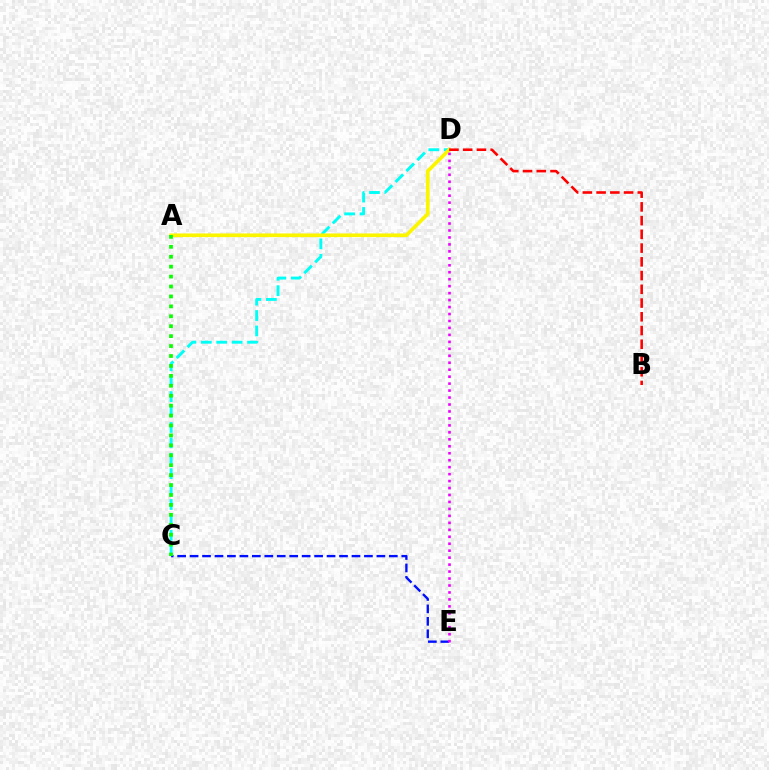{('C', 'D'): [{'color': '#00fff6', 'line_style': 'dashed', 'thickness': 2.09}], ('A', 'D'): [{'color': '#fcf500', 'line_style': 'solid', 'thickness': 2.64}], ('C', 'E'): [{'color': '#0010ff', 'line_style': 'dashed', 'thickness': 1.69}], ('D', 'E'): [{'color': '#ee00ff', 'line_style': 'dotted', 'thickness': 1.89}], ('A', 'C'): [{'color': '#08ff00', 'line_style': 'dotted', 'thickness': 2.7}], ('B', 'D'): [{'color': '#ff0000', 'line_style': 'dashed', 'thickness': 1.87}]}